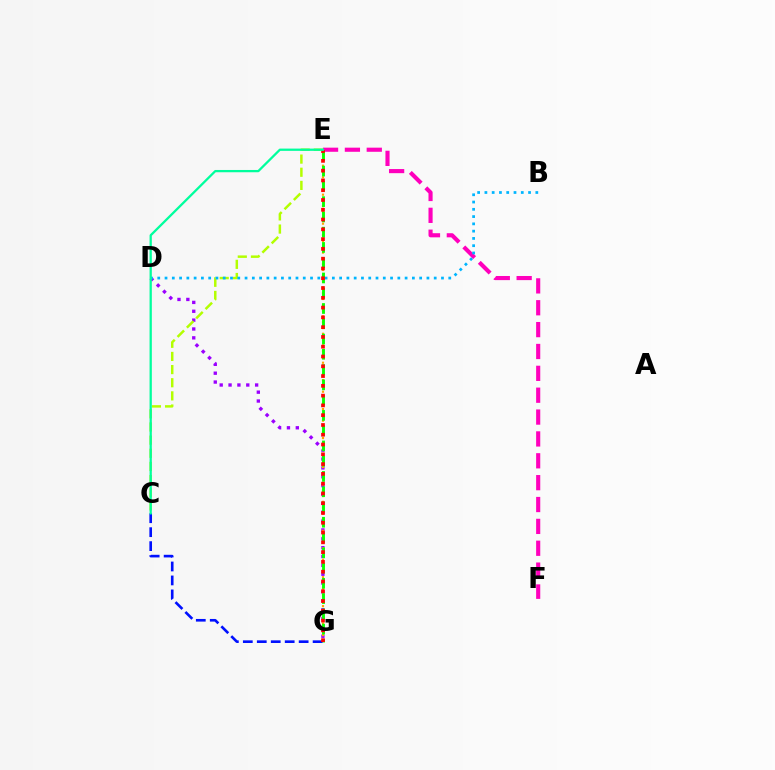{('D', 'G'): [{'color': '#9b00ff', 'line_style': 'dotted', 'thickness': 2.41}], ('E', 'F'): [{'color': '#ff00bd', 'line_style': 'dashed', 'thickness': 2.97}], ('E', 'G'): [{'color': '#ffa500', 'line_style': 'dotted', 'thickness': 1.57}, {'color': '#08ff00', 'line_style': 'dashed', 'thickness': 2.07}, {'color': '#ff0000', 'line_style': 'dotted', 'thickness': 2.66}], ('C', 'E'): [{'color': '#b3ff00', 'line_style': 'dashed', 'thickness': 1.79}, {'color': '#00ff9d', 'line_style': 'solid', 'thickness': 1.64}], ('B', 'D'): [{'color': '#00b5ff', 'line_style': 'dotted', 'thickness': 1.98}], ('C', 'G'): [{'color': '#0010ff', 'line_style': 'dashed', 'thickness': 1.9}]}